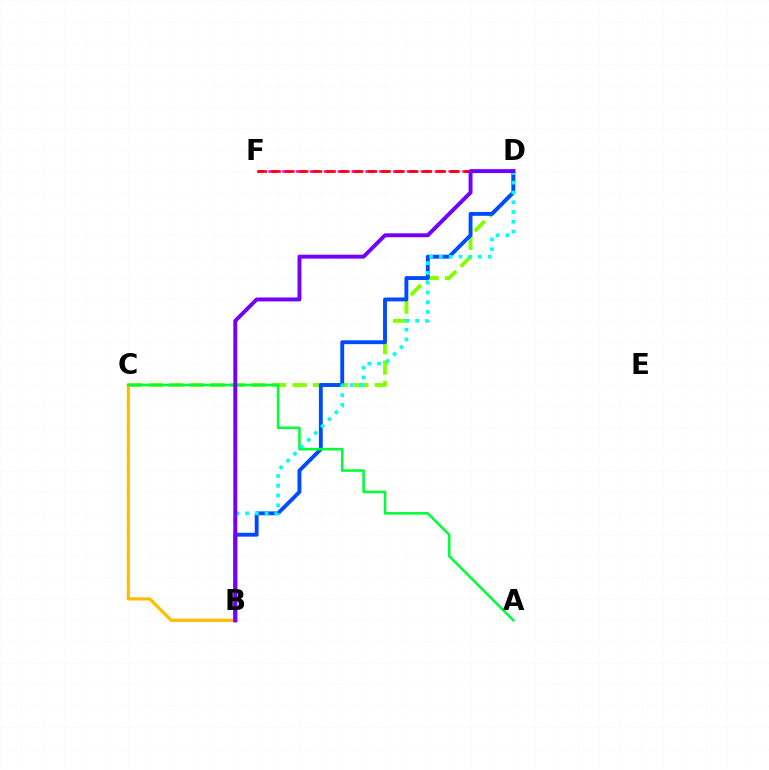{('C', 'D'): [{'color': '#84ff00', 'line_style': 'dashed', 'thickness': 2.8}], ('B', 'C'): [{'color': '#ffbd00', 'line_style': 'solid', 'thickness': 2.32}], ('B', 'D'): [{'color': '#004bff', 'line_style': 'solid', 'thickness': 2.79}, {'color': '#00fff6', 'line_style': 'dotted', 'thickness': 2.65}, {'color': '#7200ff', 'line_style': 'solid', 'thickness': 2.83}], ('A', 'C'): [{'color': '#00ff39', 'line_style': 'solid', 'thickness': 1.85}], ('D', 'F'): [{'color': '#ff00cf', 'line_style': 'dashed', 'thickness': 1.88}, {'color': '#ff0000', 'line_style': 'dashed', 'thickness': 1.87}]}